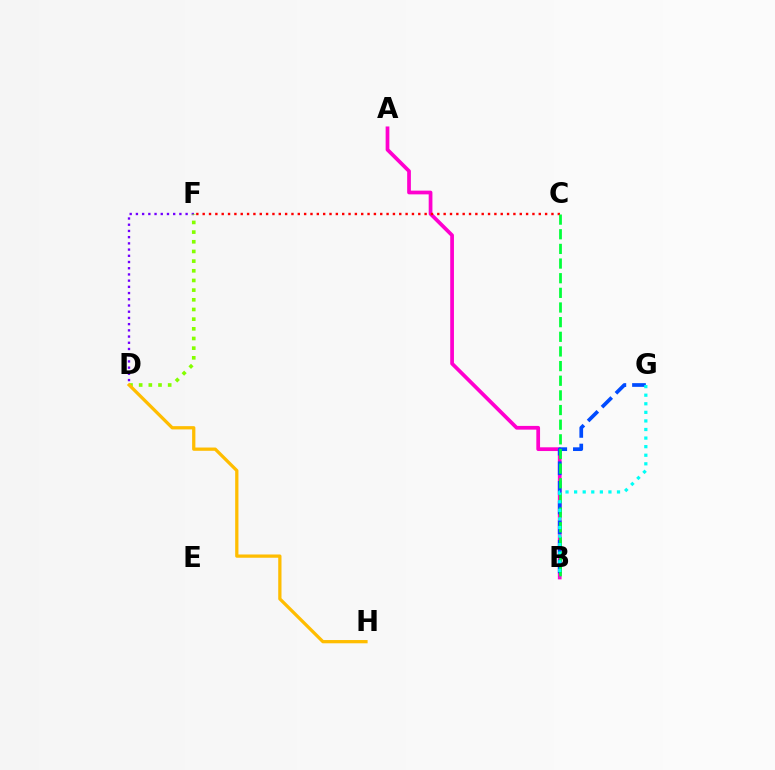{('A', 'B'): [{'color': '#ff00cf', 'line_style': 'solid', 'thickness': 2.68}], ('C', 'F'): [{'color': '#ff0000', 'line_style': 'dotted', 'thickness': 1.72}], ('D', 'F'): [{'color': '#7200ff', 'line_style': 'dotted', 'thickness': 1.69}, {'color': '#84ff00', 'line_style': 'dotted', 'thickness': 2.63}], ('B', 'G'): [{'color': '#004bff', 'line_style': 'dashed', 'thickness': 2.67}, {'color': '#00fff6', 'line_style': 'dotted', 'thickness': 2.33}], ('D', 'H'): [{'color': '#ffbd00', 'line_style': 'solid', 'thickness': 2.35}], ('B', 'C'): [{'color': '#00ff39', 'line_style': 'dashed', 'thickness': 1.99}]}